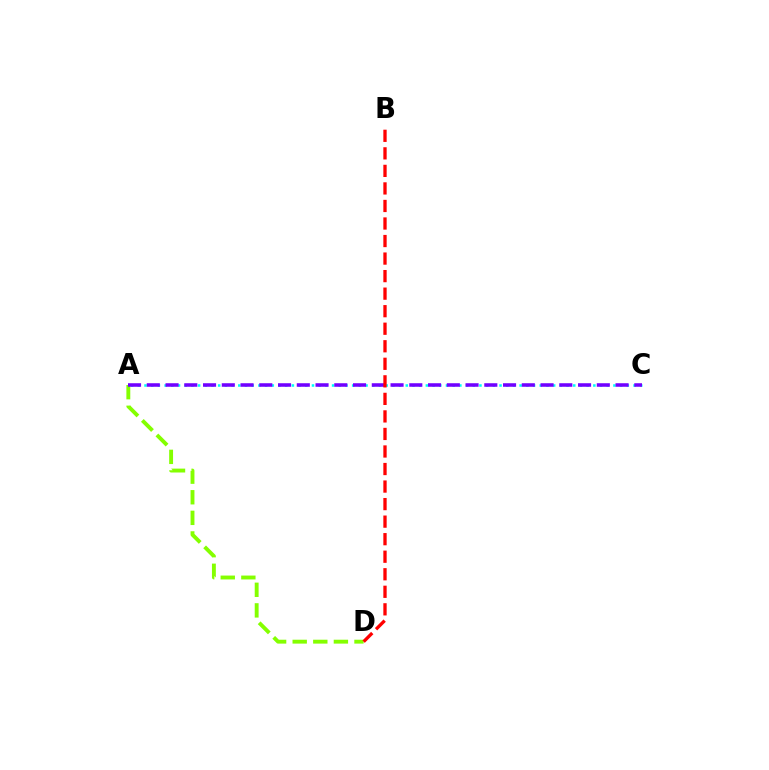{('A', 'D'): [{'color': '#84ff00', 'line_style': 'dashed', 'thickness': 2.8}], ('A', 'C'): [{'color': '#00fff6', 'line_style': 'dotted', 'thickness': 1.82}, {'color': '#7200ff', 'line_style': 'dashed', 'thickness': 2.55}], ('B', 'D'): [{'color': '#ff0000', 'line_style': 'dashed', 'thickness': 2.38}]}